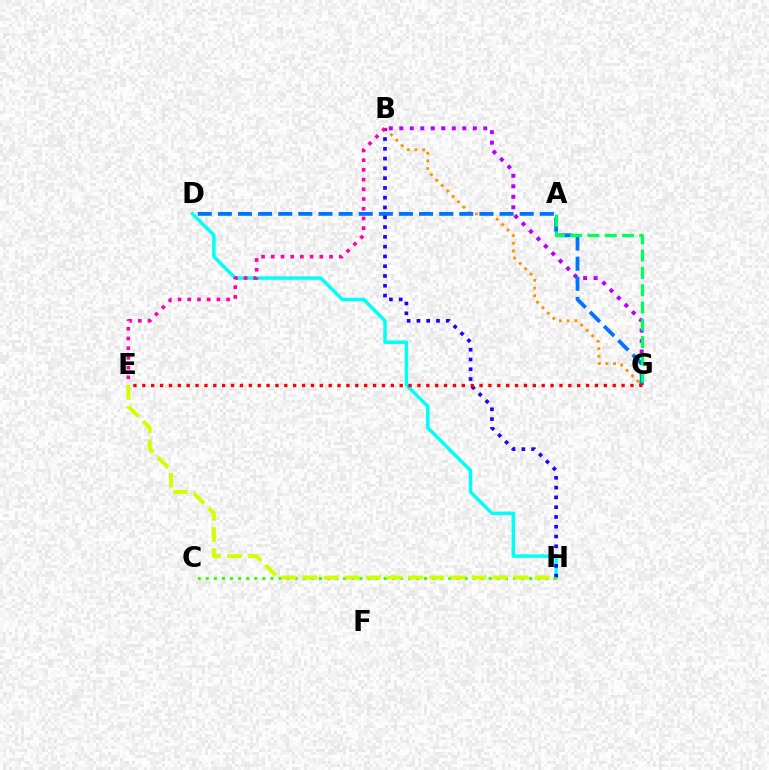{('D', 'H'): [{'color': '#00fff6', 'line_style': 'solid', 'thickness': 2.49}], ('B', 'G'): [{'color': '#b900ff', 'line_style': 'dotted', 'thickness': 2.85}, {'color': '#ff9400', 'line_style': 'dotted', 'thickness': 2.08}], ('D', 'G'): [{'color': '#0074ff', 'line_style': 'dashed', 'thickness': 2.73}], ('B', 'H'): [{'color': '#2500ff', 'line_style': 'dotted', 'thickness': 2.66}], ('B', 'E'): [{'color': '#ff00ac', 'line_style': 'dotted', 'thickness': 2.64}], ('C', 'H'): [{'color': '#3dff00', 'line_style': 'dotted', 'thickness': 2.2}], ('E', 'H'): [{'color': '#d1ff00', 'line_style': 'dashed', 'thickness': 2.87}], ('E', 'G'): [{'color': '#ff0000', 'line_style': 'dotted', 'thickness': 2.41}], ('A', 'G'): [{'color': '#00ff5c', 'line_style': 'dashed', 'thickness': 2.35}]}